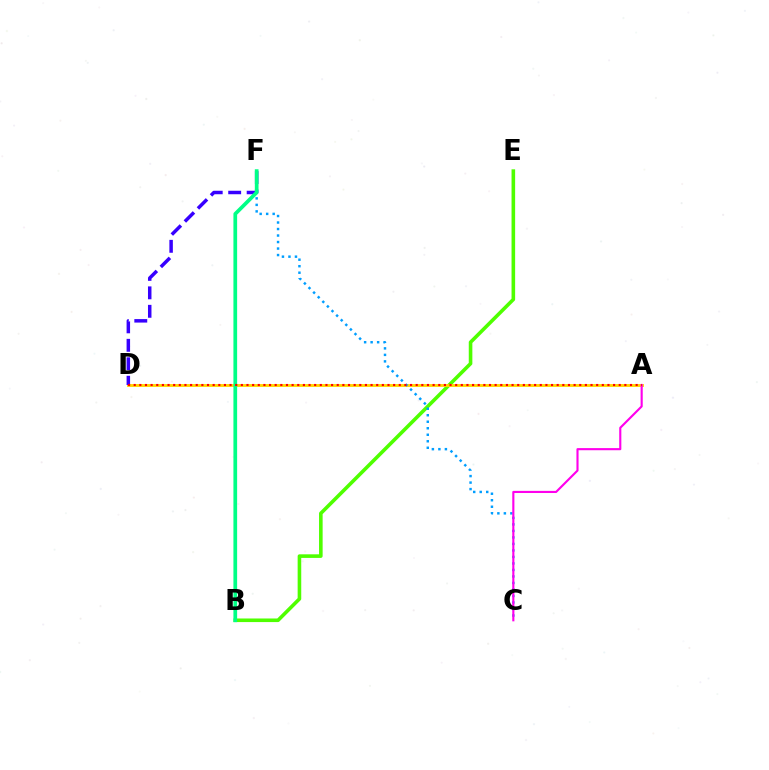{('B', 'E'): [{'color': '#4fff00', 'line_style': 'solid', 'thickness': 2.59}], ('A', 'D'): [{'color': '#ffd500', 'line_style': 'solid', 'thickness': 2.06}, {'color': '#ff0000', 'line_style': 'dotted', 'thickness': 1.53}], ('C', 'F'): [{'color': '#009eff', 'line_style': 'dotted', 'thickness': 1.77}], ('D', 'F'): [{'color': '#3700ff', 'line_style': 'dashed', 'thickness': 2.51}], ('B', 'F'): [{'color': '#00ff86', 'line_style': 'solid', 'thickness': 2.67}], ('A', 'C'): [{'color': '#ff00ed', 'line_style': 'solid', 'thickness': 1.53}]}